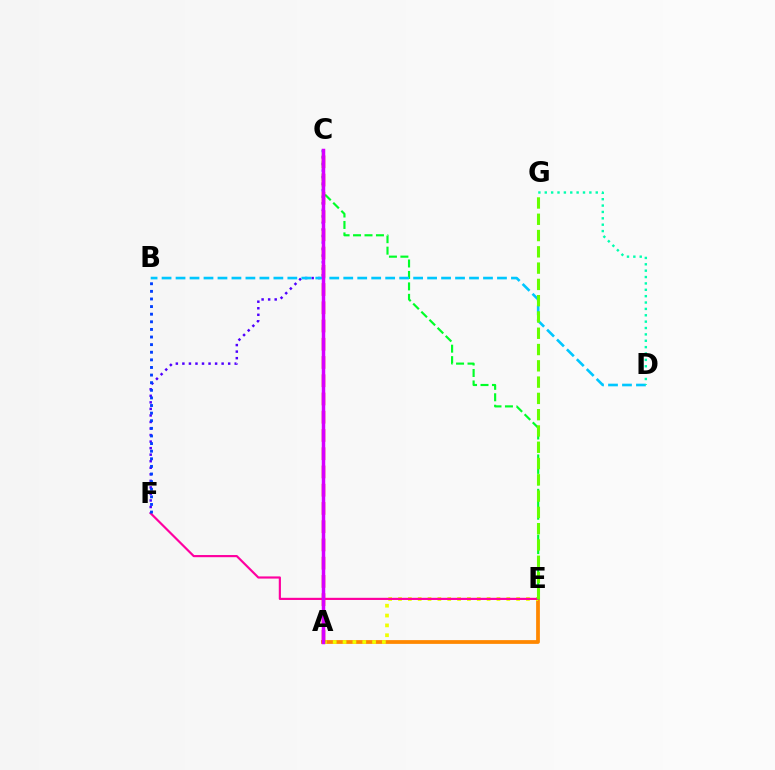{('A', 'E'): [{'color': '#ff8800', 'line_style': 'solid', 'thickness': 2.71}, {'color': '#eeff00', 'line_style': 'dotted', 'thickness': 2.67}], ('C', 'E'): [{'color': '#00ff27', 'line_style': 'dashed', 'thickness': 1.56}], ('C', 'F'): [{'color': '#4f00ff', 'line_style': 'dotted', 'thickness': 1.78}], ('A', 'C'): [{'color': '#ff0000', 'line_style': 'dashed', 'thickness': 2.48}, {'color': '#d600ff', 'line_style': 'solid', 'thickness': 2.51}], ('E', 'F'): [{'color': '#ff00a0', 'line_style': 'solid', 'thickness': 1.56}], ('B', 'D'): [{'color': '#00c7ff', 'line_style': 'dashed', 'thickness': 1.9}], ('E', 'G'): [{'color': '#66ff00', 'line_style': 'dashed', 'thickness': 2.21}], ('D', 'G'): [{'color': '#00ffaf', 'line_style': 'dotted', 'thickness': 1.73}], ('B', 'F'): [{'color': '#003fff', 'line_style': 'dotted', 'thickness': 2.07}]}